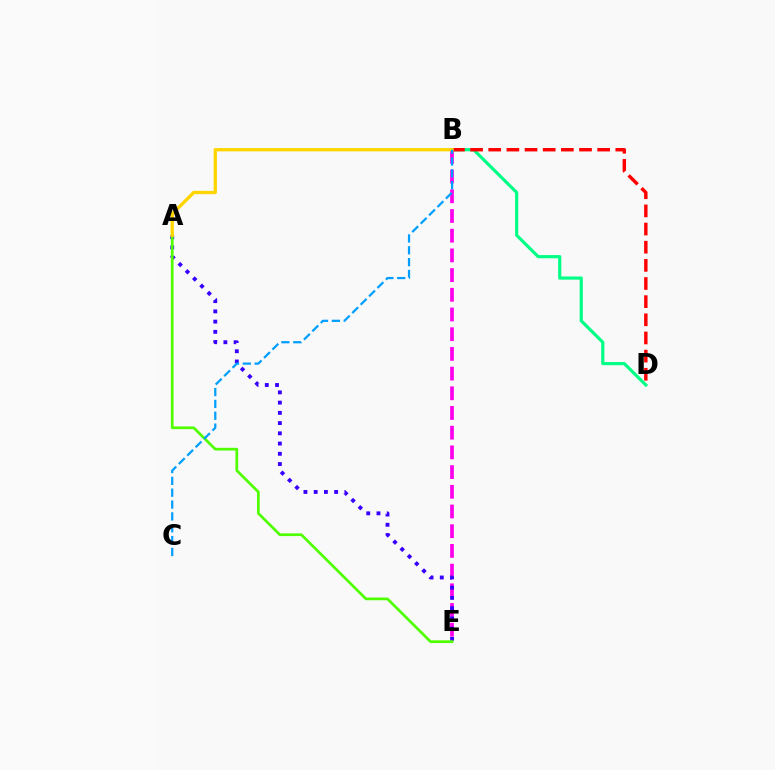{('B', 'E'): [{'color': '#ff00ed', 'line_style': 'dashed', 'thickness': 2.68}], ('B', 'D'): [{'color': '#00ff86', 'line_style': 'solid', 'thickness': 2.29}, {'color': '#ff0000', 'line_style': 'dashed', 'thickness': 2.47}], ('A', 'E'): [{'color': '#3700ff', 'line_style': 'dotted', 'thickness': 2.78}, {'color': '#4fff00', 'line_style': 'solid', 'thickness': 1.95}], ('A', 'B'): [{'color': '#ffd500', 'line_style': 'solid', 'thickness': 2.39}], ('B', 'C'): [{'color': '#009eff', 'line_style': 'dashed', 'thickness': 1.61}]}